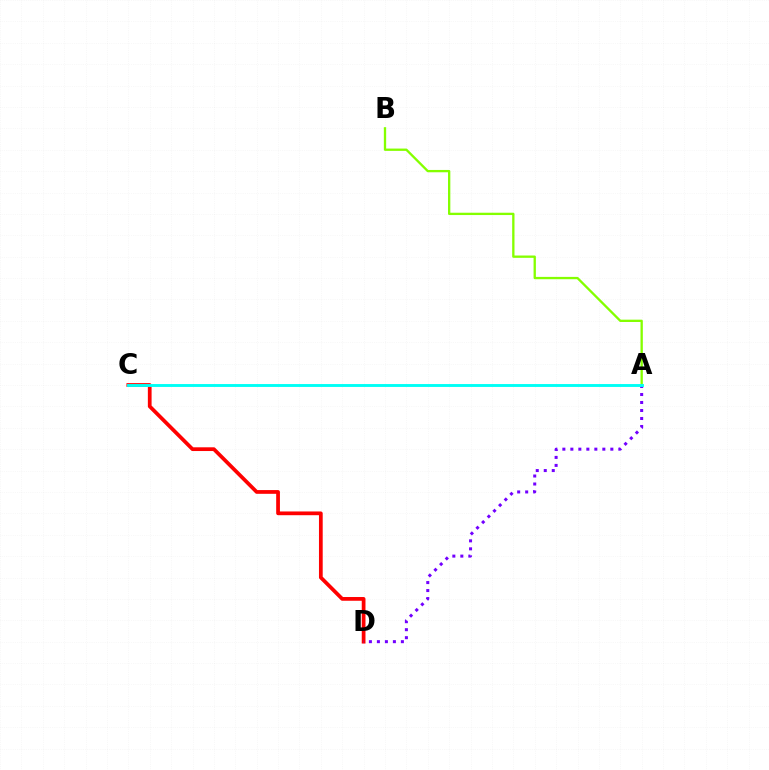{('A', 'B'): [{'color': '#84ff00', 'line_style': 'solid', 'thickness': 1.67}], ('C', 'D'): [{'color': '#ff0000', 'line_style': 'solid', 'thickness': 2.69}], ('A', 'D'): [{'color': '#7200ff', 'line_style': 'dotted', 'thickness': 2.17}], ('A', 'C'): [{'color': '#00fff6', 'line_style': 'solid', 'thickness': 2.08}]}